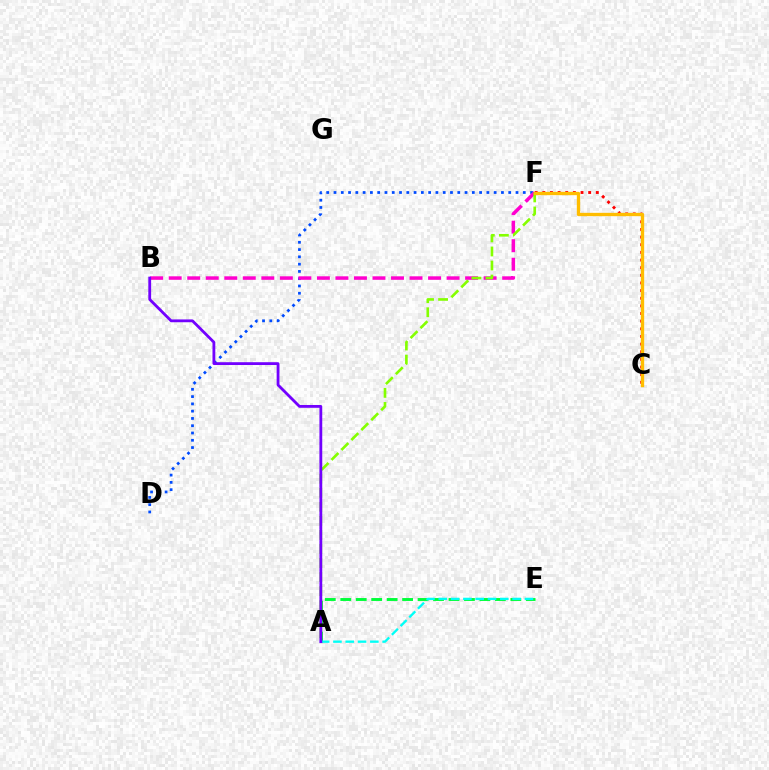{('A', 'E'): [{'color': '#00ff39', 'line_style': 'dashed', 'thickness': 2.1}, {'color': '#00fff6', 'line_style': 'dashed', 'thickness': 1.67}], ('C', 'F'): [{'color': '#ff0000', 'line_style': 'dotted', 'thickness': 2.08}, {'color': '#ffbd00', 'line_style': 'solid', 'thickness': 2.4}], ('D', 'F'): [{'color': '#004bff', 'line_style': 'dotted', 'thickness': 1.98}], ('B', 'F'): [{'color': '#ff00cf', 'line_style': 'dashed', 'thickness': 2.52}], ('A', 'F'): [{'color': '#84ff00', 'line_style': 'dashed', 'thickness': 1.91}], ('A', 'B'): [{'color': '#7200ff', 'line_style': 'solid', 'thickness': 2.02}]}